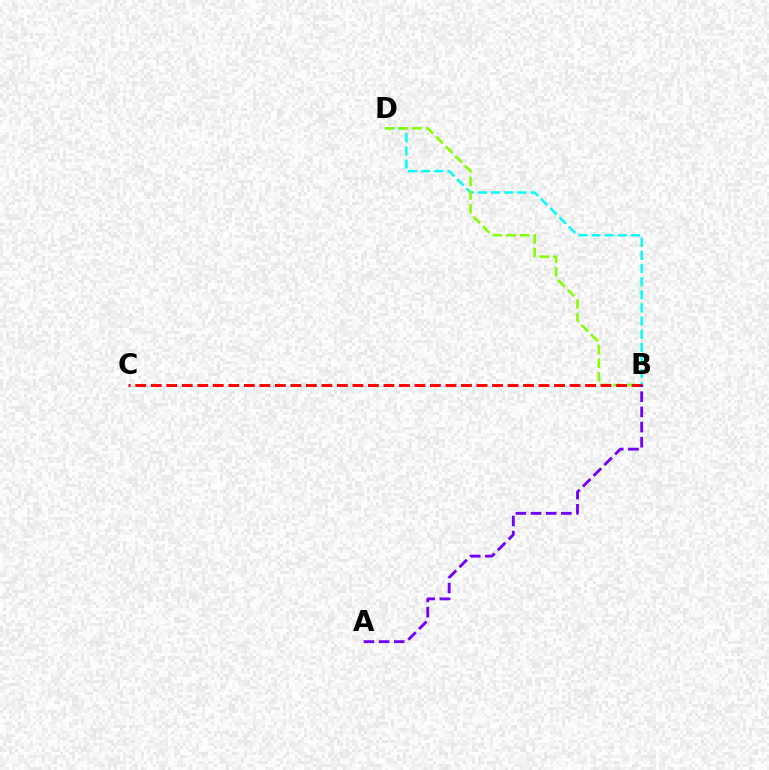{('B', 'D'): [{'color': '#00fff6', 'line_style': 'dashed', 'thickness': 1.78}, {'color': '#84ff00', 'line_style': 'dashed', 'thickness': 1.85}], ('B', 'C'): [{'color': '#ff0000', 'line_style': 'dashed', 'thickness': 2.11}], ('A', 'B'): [{'color': '#7200ff', 'line_style': 'dashed', 'thickness': 2.06}]}